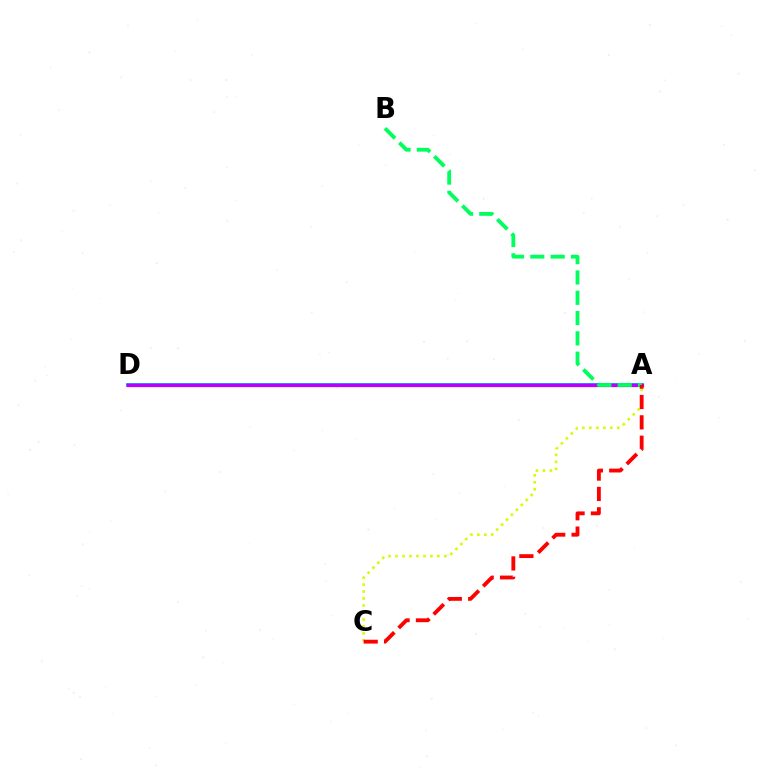{('A', 'D'): [{'color': '#0074ff', 'line_style': 'solid', 'thickness': 2.61}, {'color': '#b900ff', 'line_style': 'solid', 'thickness': 2.34}], ('A', 'B'): [{'color': '#00ff5c', 'line_style': 'dashed', 'thickness': 2.76}], ('A', 'C'): [{'color': '#d1ff00', 'line_style': 'dotted', 'thickness': 1.9}, {'color': '#ff0000', 'line_style': 'dashed', 'thickness': 2.77}]}